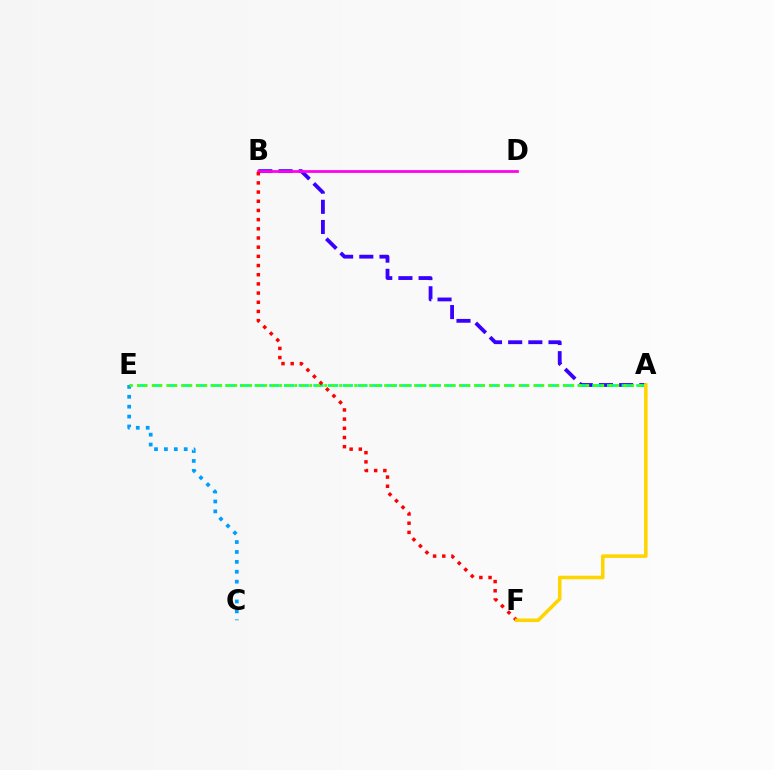{('A', 'B'): [{'color': '#3700ff', 'line_style': 'dashed', 'thickness': 2.74}], ('A', 'E'): [{'color': '#00ff86', 'line_style': 'dashed', 'thickness': 1.99}, {'color': '#4fff00', 'line_style': 'dotted', 'thickness': 2.04}], ('B', 'D'): [{'color': '#ff00ed', 'line_style': 'solid', 'thickness': 1.98}], ('B', 'F'): [{'color': '#ff0000', 'line_style': 'dotted', 'thickness': 2.49}], ('C', 'E'): [{'color': '#009eff', 'line_style': 'dotted', 'thickness': 2.69}], ('A', 'F'): [{'color': '#ffd500', 'line_style': 'solid', 'thickness': 2.56}]}